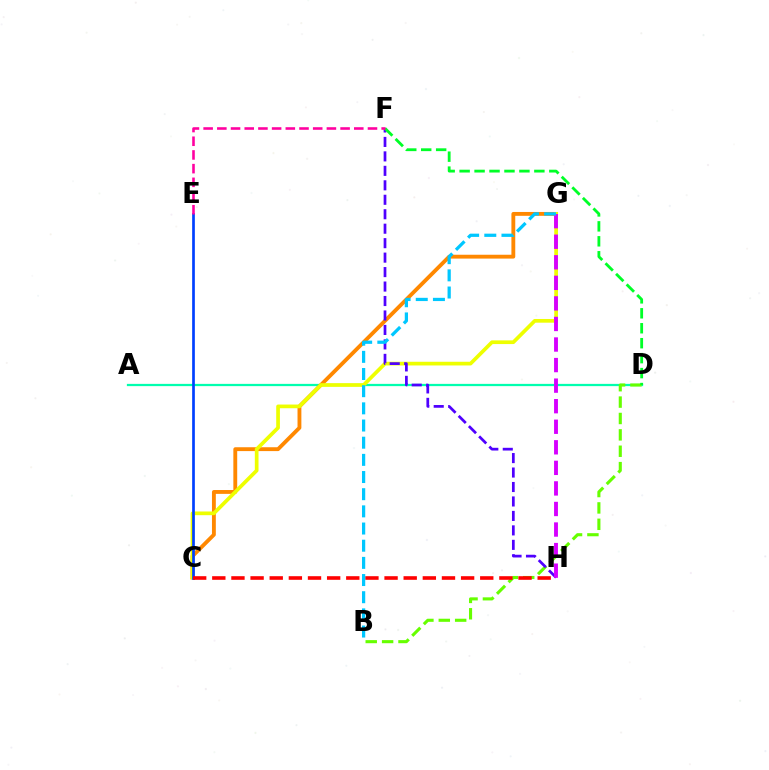{('A', 'D'): [{'color': '#00ffaf', 'line_style': 'solid', 'thickness': 1.62}], ('C', 'G'): [{'color': '#ff8800', 'line_style': 'solid', 'thickness': 2.77}, {'color': '#eeff00', 'line_style': 'solid', 'thickness': 2.66}], ('B', 'D'): [{'color': '#66ff00', 'line_style': 'dashed', 'thickness': 2.23}], ('F', 'H'): [{'color': '#4f00ff', 'line_style': 'dashed', 'thickness': 1.96}], ('C', 'E'): [{'color': '#003fff', 'line_style': 'solid', 'thickness': 1.94}], ('D', 'F'): [{'color': '#00ff27', 'line_style': 'dashed', 'thickness': 2.03}], ('C', 'H'): [{'color': '#ff0000', 'line_style': 'dashed', 'thickness': 2.6}], ('E', 'F'): [{'color': '#ff00a0', 'line_style': 'dashed', 'thickness': 1.86}], ('G', 'H'): [{'color': '#d600ff', 'line_style': 'dashed', 'thickness': 2.79}], ('B', 'G'): [{'color': '#00c7ff', 'line_style': 'dashed', 'thickness': 2.33}]}